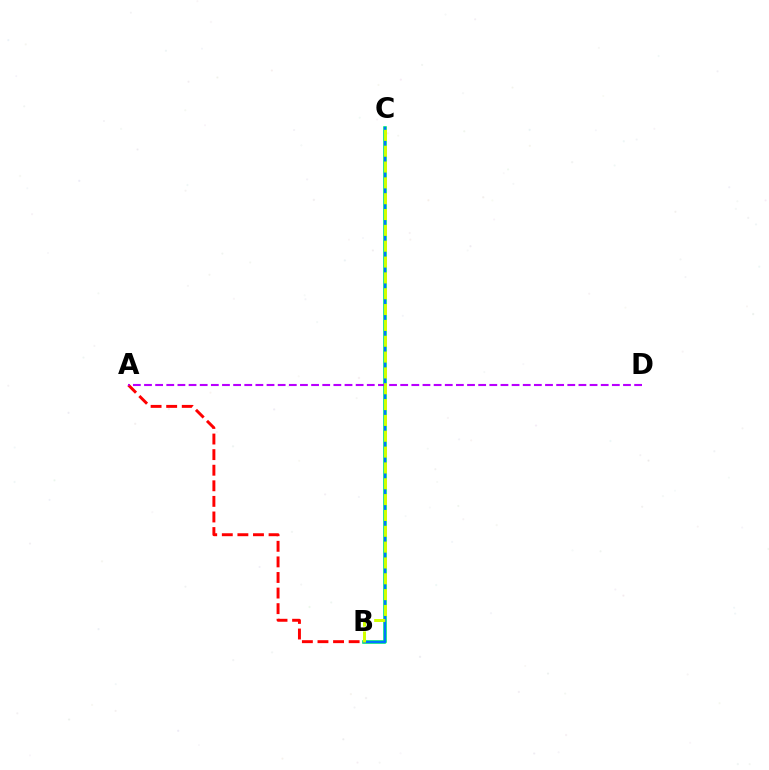{('B', 'C'): [{'color': '#00ff5c', 'line_style': 'solid', 'thickness': 2.59}, {'color': '#0074ff', 'line_style': 'solid', 'thickness': 1.75}, {'color': '#d1ff00', 'line_style': 'dashed', 'thickness': 2.15}], ('A', 'B'): [{'color': '#ff0000', 'line_style': 'dashed', 'thickness': 2.12}], ('A', 'D'): [{'color': '#b900ff', 'line_style': 'dashed', 'thickness': 1.51}]}